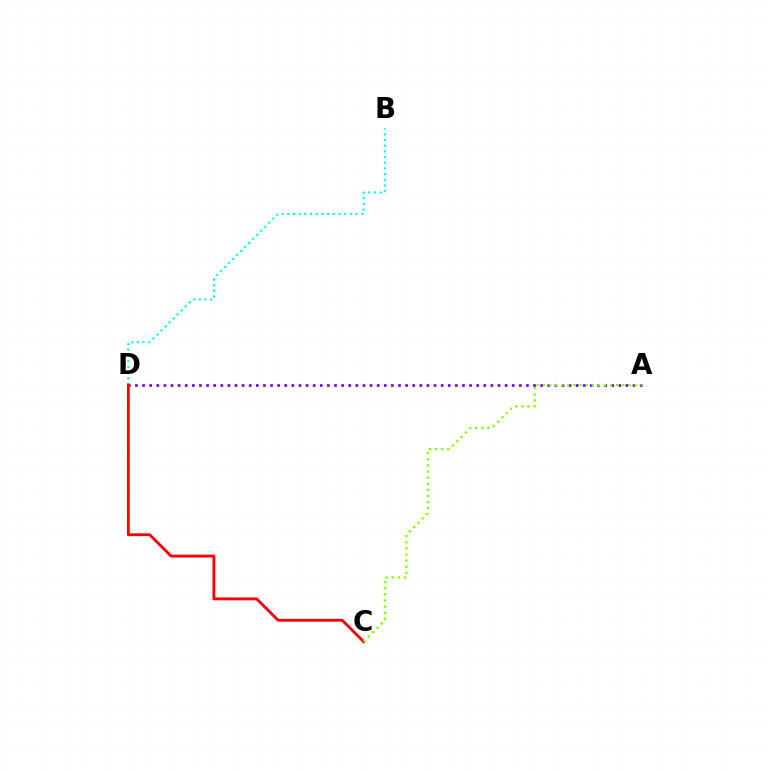{('A', 'D'): [{'color': '#7200ff', 'line_style': 'dotted', 'thickness': 1.93}], ('B', 'D'): [{'color': '#00fff6', 'line_style': 'dotted', 'thickness': 1.55}], ('C', 'D'): [{'color': '#ff0000', 'line_style': 'solid', 'thickness': 2.05}], ('A', 'C'): [{'color': '#84ff00', 'line_style': 'dotted', 'thickness': 1.66}]}